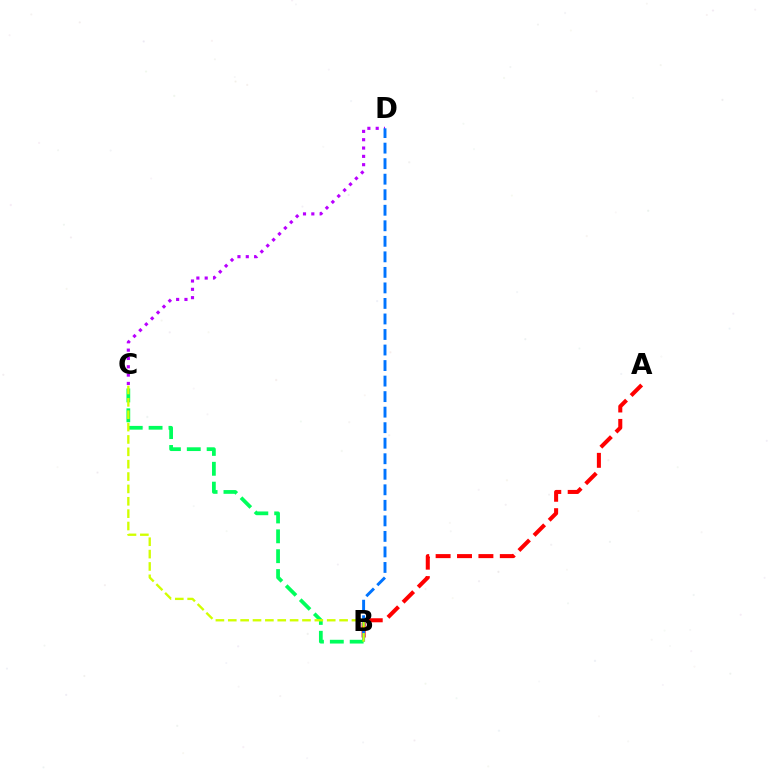{('C', 'D'): [{'color': '#b900ff', 'line_style': 'dotted', 'thickness': 2.26}], ('A', 'B'): [{'color': '#ff0000', 'line_style': 'dashed', 'thickness': 2.91}], ('B', 'D'): [{'color': '#0074ff', 'line_style': 'dashed', 'thickness': 2.11}], ('B', 'C'): [{'color': '#00ff5c', 'line_style': 'dashed', 'thickness': 2.7}, {'color': '#d1ff00', 'line_style': 'dashed', 'thickness': 1.68}]}